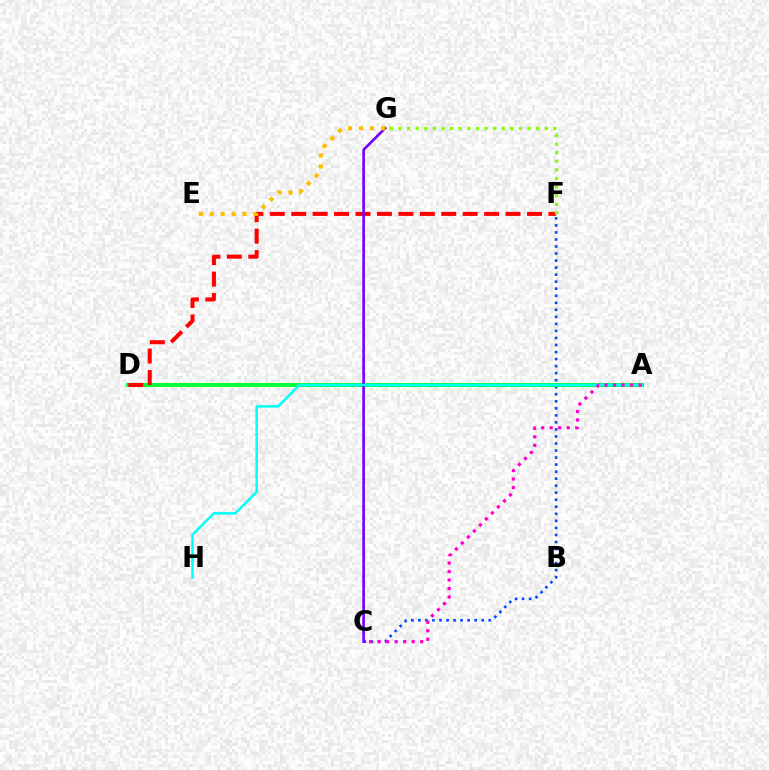{('C', 'F'): [{'color': '#004bff', 'line_style': 'dotted', 'thickness': 1.91}], ('A', 'D'): [{'color': '#00ff39', 'line_style': 'solid', 'thickness': 2.89}], ('D', 'F'): [{'color': '#ff0000', 'line_style': 'dashed', 'thickness': 2.91}], ('F', 'G'): [{'color': '#84ff00', 'line_style': 'dotted', 'thickness': 2.34}], ('C', 'G'): [{'color': '#7200ff', 'line_style': 'solid', 'thickness': 1.89}], ('A', 'H'): [{'color': '#00fff6', 'line_style': 'solid', 'thickness': 1.79}], ('E', 'G'): [{'color': '#ffbd00', 'line_style': 'dotted', 'thickness': 2.98}], ('A', 'C'): [{'color': '#ff00cf', 'line_style': 'dotted', 'thickness': 2.31}]}